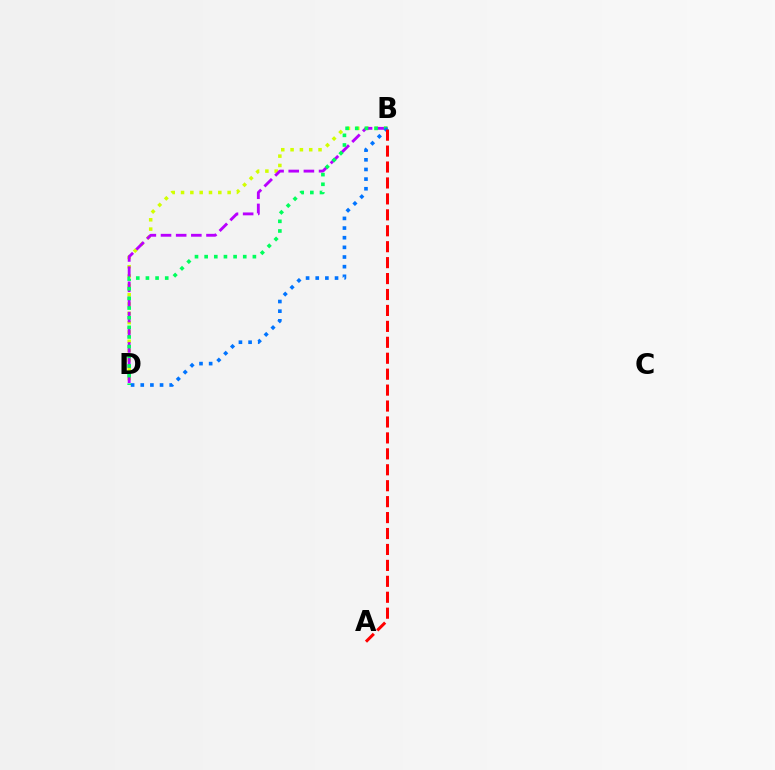{('B', 'D'): [{'color': '#d1ff00', 'line_style': 'dotted', 'thickness': 2.53}, {'color': '#b900ff', 'line_style': 'dashed', 'thickness': 2.06}, {'color': '#00ff5c', 'line_style': 'dotted', 'thickness': 2.62}, {'color': '#0074ff', 'line_style': 'dotted', 'thickness': 2.62}], ('A', 'B'): [{'color': '#ff0000', 'line_style': 'dashed', 'thickness': 2.16}]}